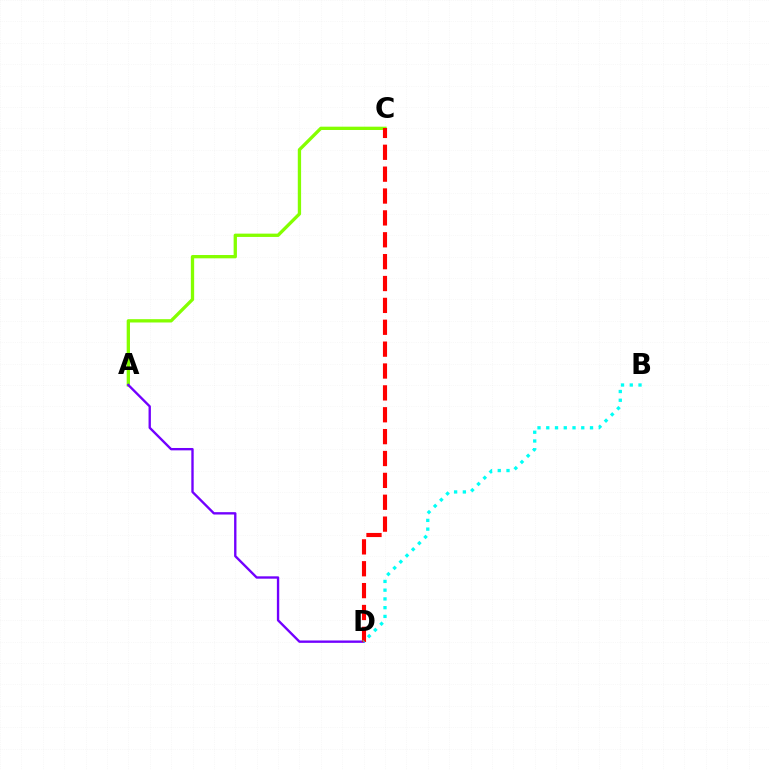{('A', 'C'): [{'color': '#84ff00', 'line_style': 'solid', 'thickness': 2.38}], ('A', 'D'): [{'color': '#7200ff', 'line_style': 'solid', 'thickness': 1.7}], ('C', 'D'): [{'color': '#ff0000', 'line_style': 'dashed', 'thickness': 2.97}], ('B', 'D'): [{'color': '#00fff6', 'line_style': 'dotted', 'thickness': 2.38}]}